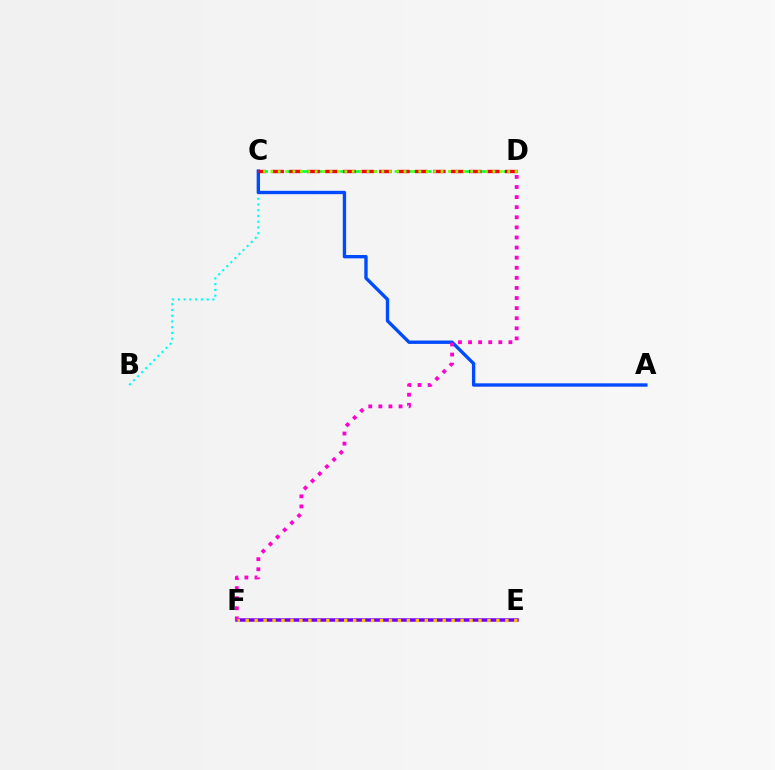{('C', 'D'): [{'color': '#00ff39', 'line_style': 'dashed', 'thickness': 1.85}, {'color': '#ff0000', 'line_style': 'dashed', 'thickness': 2.44}, {'color': '#84ff00', 'line_style': 'dotted', 'thickness': 2.01}], ('B', 'C'): [{'color': '#00fff6', 'line_style': 'dotted', 'thickness': 1.56}], ('E', 'F'): [{'color': '#7200ff', 'line_style': 'solid', 'thickness': 2.52}, {'color': '#ffbd00', 'line_style': 'dotted', 'thickness': 2.43}], ('A', 'C'): [{'color': '#004bff', 'line_style': 'solid', 'thickness': 2.42}], ('D', 'F'): [{'color': '#ff00cf', 'line_style': 'dotted', 'thickness': 2.74}]}